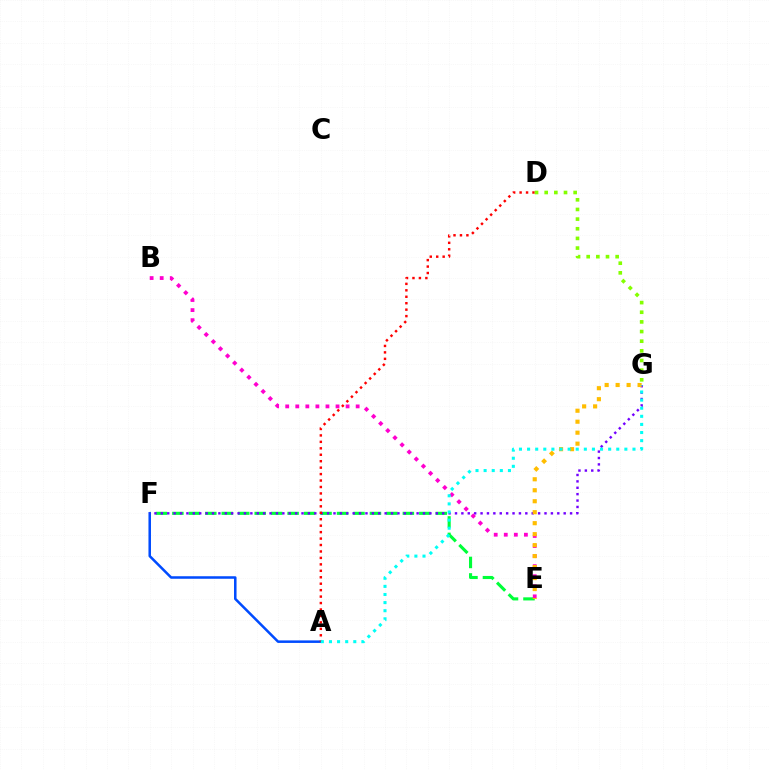{('E', 'F'): [{'color': '#00ff39', 'line_style': 'dashed', 'thickness': 2.24}], ('A', 'F'): [{'color': '#004bff', 'line_style': 'solid', 'thickness': 1.82}], ('F', 'G'): [{'color': '#7200ff', 'line_style': 'dotted', 'thickness': 1.74}], ('B', 'E'): [{'color': '#ff00cf', 'line_style': 'dotted', 'thickness': 2.73}], ('A', 'D'): [{'color': '#ff0000', 'line_style': 'dotted', 'thickness': 1.75}], ('D', 'G'): [{'color': '#84ff00', 'line_style': 'dotted', 'thickness': 2.62}], ('E', 'G'): [{'color': '#ffbd00', 'line_style': 'dotted', 'thickness': 2.98}], ('A', 'G'): [{'color': '#00fff6', 'line_style': 'dotted', 'thickness': 2.2}]}